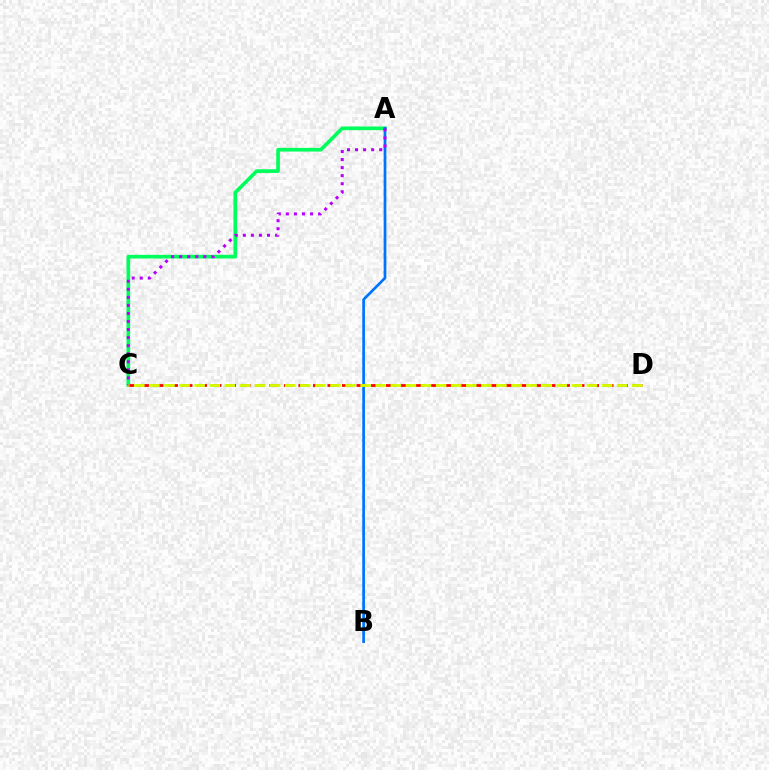{('A', 'C'): [{'color': '#00ff5c', 'line_style': 'solid', 'thickness': 2.65}, {'color': '#b900ff', 'line_style': 'dotted', 'thickness': 2.19}], ('A', 'B'): [{'color': '#0074ff', 'line_style': 'solid', 'thickness': 1.95}], ('C', 'D'): [{'color': '#ff0000', 'line_style': 'dashed', 'thickness': 1.97}, {'color': '#d1ff00', 'line_style': 'dashed', 'thickness': 2.05}]}